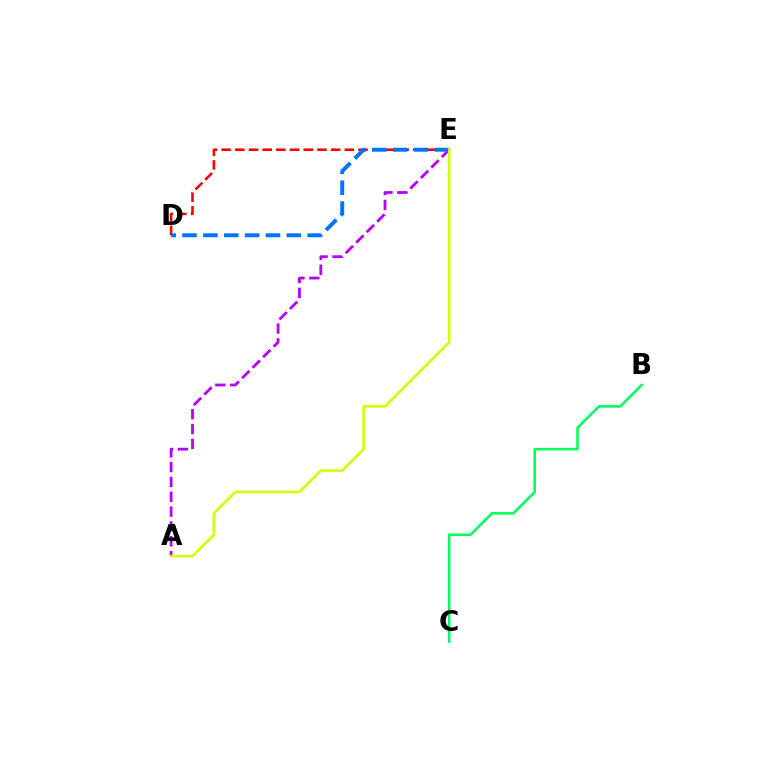{('D', 'E'): [{'color': '#ff0000', 'line_style': 'dashed', 'thickness': 1.86}, {'color': '#0074ff', 'line_style': 'dashed', 'thickness': 2.83}], ('A', 'E'): [{'color': '#b900ff', 'line_style': 'dashed', 'thickness': 2.02}, {'color': '#d1ff00', 'line_style': 'solid', 'thickness': 1.88}], ('B', 'C'): [{'color': '#00ff5c', 'line_style': 'solid', 'thickness': 1.84}]}